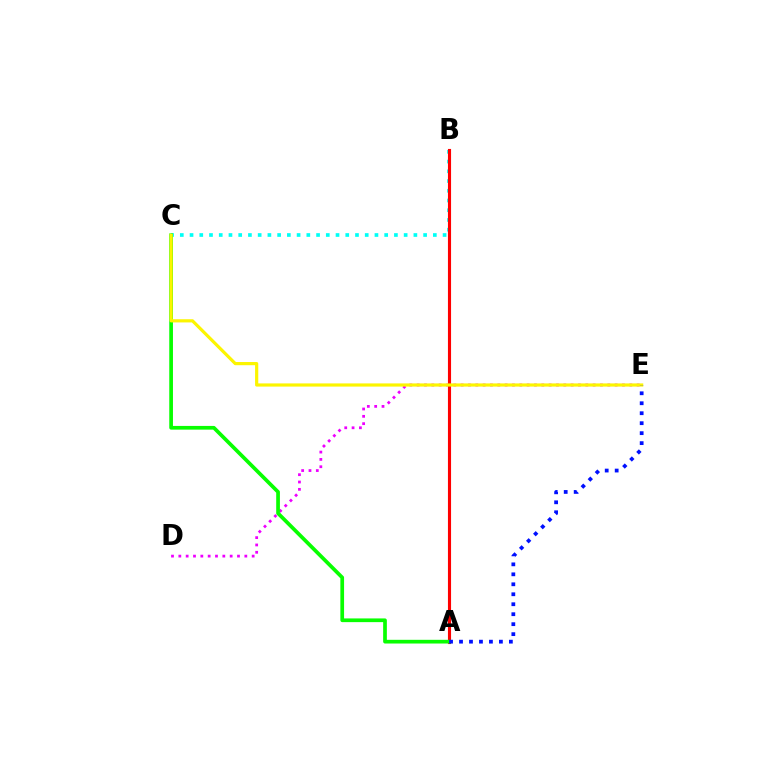{('D', 'E'): [{'color': '#ee00ff', 'line_style': 'dotted', 'thickness': 1.99}], ('B', 'C'): [{'color': '#00fff6', 'line_style': 'dotted', 'thickness': 2.64}], ('A', 'B'): [{'color': '#ff0000', 'line_style': 'solid', 'thickness': 2.25}], ('A', 'C'): [{'color': '#08ff00', 'line_style': 'solid', 'thickness': 2.67}], ('C', 'E'): [{'color': '#fcf500', 'line_style': 'solid', 'thickness': 2.29}], ('A', 'E'): [{'color': '#0010ff', 'line_style': 'dotted', 'thickness': 2.71}]}